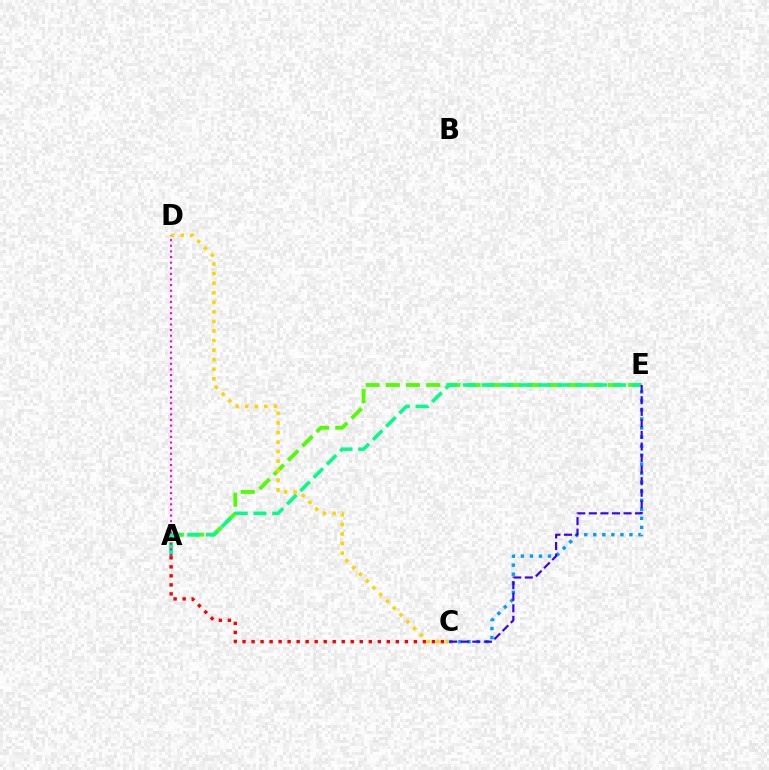{('C', 'E'): [{'color': '#009eff', 'line_style': 'dotted', 'thickness': 2.45}, {'color': '#3700ff', 'line_style': 'dashed', 'thickness': 1.57}], ('A', 'E'): [{'color': '#4fff00', 'line_style': 'dashed', 'thickness': 2.74}, {'color': '#00ff86', 'line_style': 'dashed', 'thickness': 2.55}], ('A', 'C'): [{'color': '#ff0000', 'line_style': 'dotted', 'thickness': 2.45}], ('A', 'D'): [{'color': '#ff00ed', 'line_style': 'dotted', 'thickness': 1.53}], ('C', 'D'): [{'color': '#ffd500', 'line_style': 'dotted', 'thickness': 2.6}]}